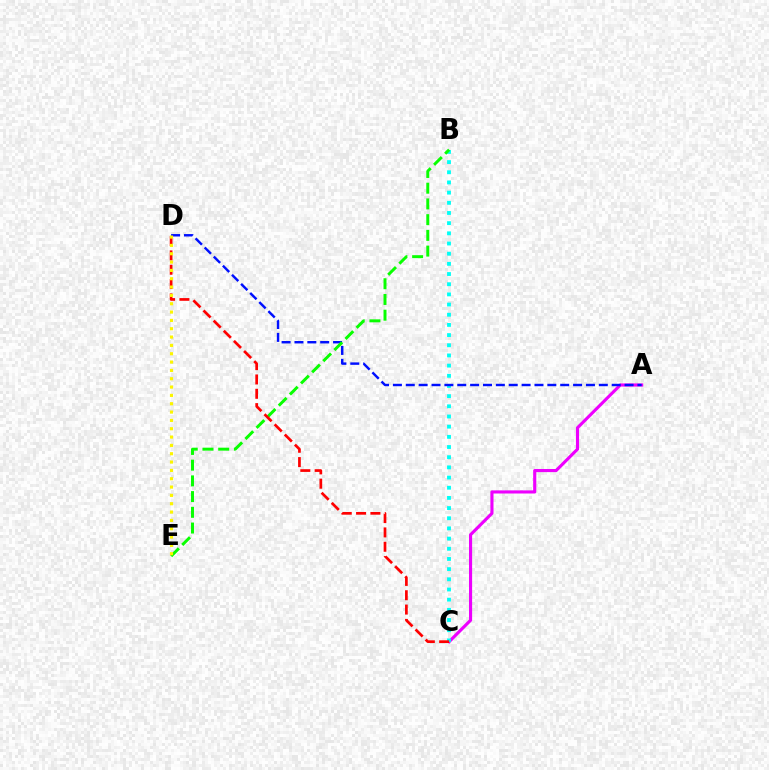{('A', 'C'): [{'color': '#ee00ff', 'line_style': 'solid', 'thickness': 2.25}], ('B', 'C'): [{'color': '#00fff6', 'line_style': 'dotted', 'thickness': 2.76}], ('A', 'D'): [{'color': '#0010ff', 'line_style': 'dashed', 'thickness': 1.75}], ('B', 'E'): [{'color': '#08ff00', 'line_style': 'dashed', 'thickness': 2.14}], ('C', 'D'): [{'color': '#ff0000', 'line_style': 'dashed', 'thickness': 1.95}], ('D', 'E'): [{'color': '#fcf500', 'line_style': 'dotted', 'thickness': 2.26}]}